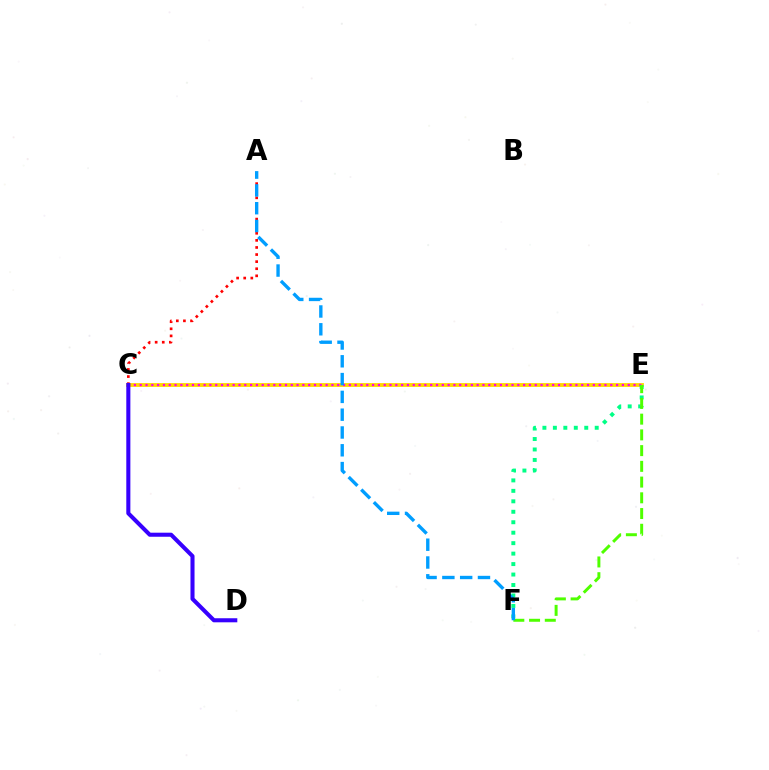{('C', 'E'): [{'color': '#ffd500', 'line_style': 'solid', 'thickness': 2.75}, {'color': '#ff00ed', 'line_style': 'dotted', 'thickness': 1.58}], ('E', 'F'): [{'color': '#00ff86', 'line_style': 'dotted', 'thickness': 2.84}, {'color': '#4fff00', 'line_style': 'dashed', 'thickness': 2.14}], ('A', 'C'): [{'color': '#ff0000', 'line_style': 'dotted', 'thickness': 1.93}], ('C', 'D'): [{'color': '#3700ff', 'line_style': 'solid', 'thickness': 2.93}], ('A', 'F'): [{'color': '#009eff', 'line_style': 'dashed', 'thickness': 2.42}]}